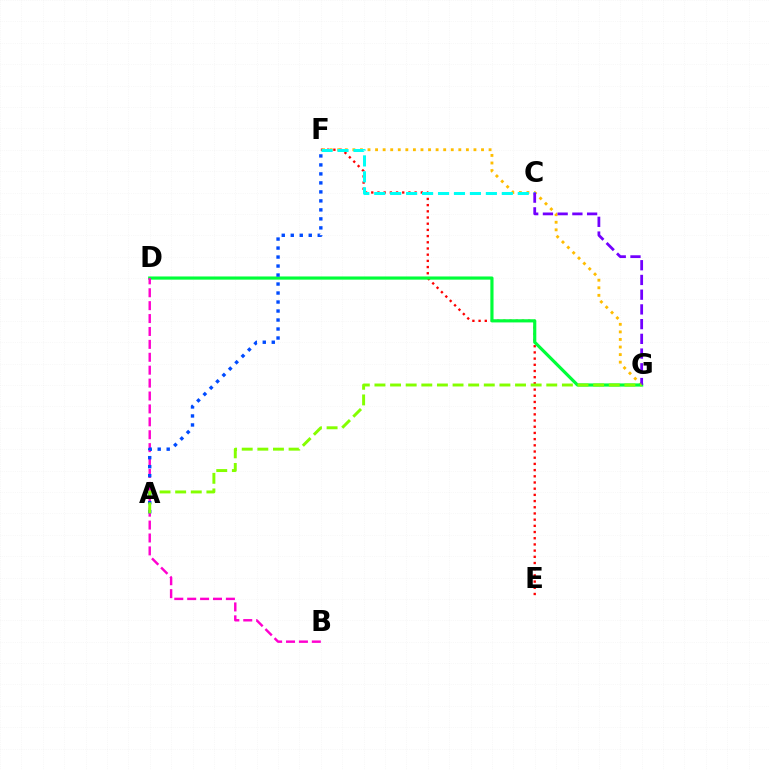{('E', 'F'): [{'color': '#ff0000', 'line_style': 'dotted', 'thickness': 1.68}], ('F', 'G'): [{'color': '#ffbd00', 'line_style': 'dotted', 'thickness': 2.06}], ('C', 'F'): [{'color': '#00fff6', 'line_style': 'dashed', 'thickness': 2.17}], ('D', 'G'): [{'color': '#00ff39', 'line_style': 'solid', 'thickness': 2.28}], ('C', 'G'): [{'color': '#7200ff', 'line_style': 'dashed', 'thickness': 2.0}], ('B', 'D'): [{'color': '#ff00cf', 'line_style': 'dashed', 'thickness': 1.75}], ('A', 'F'): [{'color': '#004bff', 'line_style': 'dotted', 'thickness': 2.44}], ('A', 'G'): [{'color': '#84ff00', 'line_style': 'dashed', 'thickness': 2.12}]}